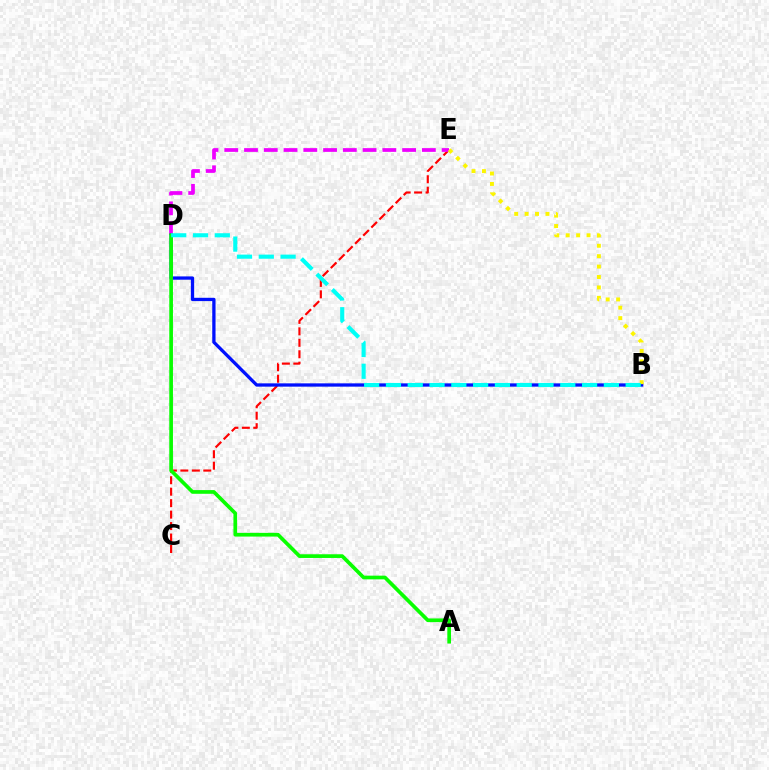{('C', 'E'): [{'color': '#ff0000', 'line_style': 'dashed', 'thickness': 1.56}], ('D', 'E'): [{'color': '#ee00ff', 'line_style': 'dashed', 'thickness': 2.68}], ('B', 'D'): [{'color': '#0010ff', 'line_style': 'solid', 'thickness': 2.37}, {'color': '#00fff6', 'line_style': 'dashed', 'thickness': 2.96}], ('A', 'D'): [{'color': '#08ff00', 'line_style': 'solid', 'thickness': 2.66}], ('B', 'E'): [{'color': '#fcf500', 'line_style': 'dotted', 'thickness': 2.83}]}